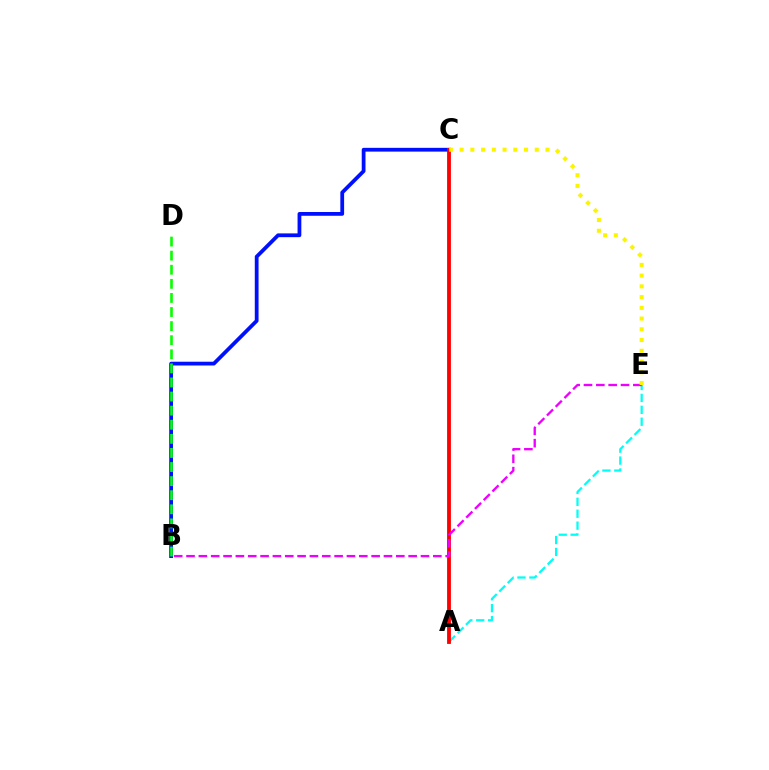{('B', 'C'): [{'color': '#0010ff', 'line_style': 'solid', 'thickness': 2.72}], ('A', 'E'): [{'color': '#00fff6', 'line_style': 'dashed', 'thickness': 1.62}], ('A', 'C'): [{'color': '#ff0000', 'line_style': 'solid', 'thickness': 2.75}], ('B', 'D'): [{'color': '#08ff00', 'line_style': 'dashed', 'thickness': 1.91}], ('B', 'E'): [{'color': '#ee00ff', 'line_style': 'dashed', 'thickness': 1.68}], ('C', 'E'): [{'color': '#fcf500', 'line_style': 'dotted', 'thickness': 2.92}]}